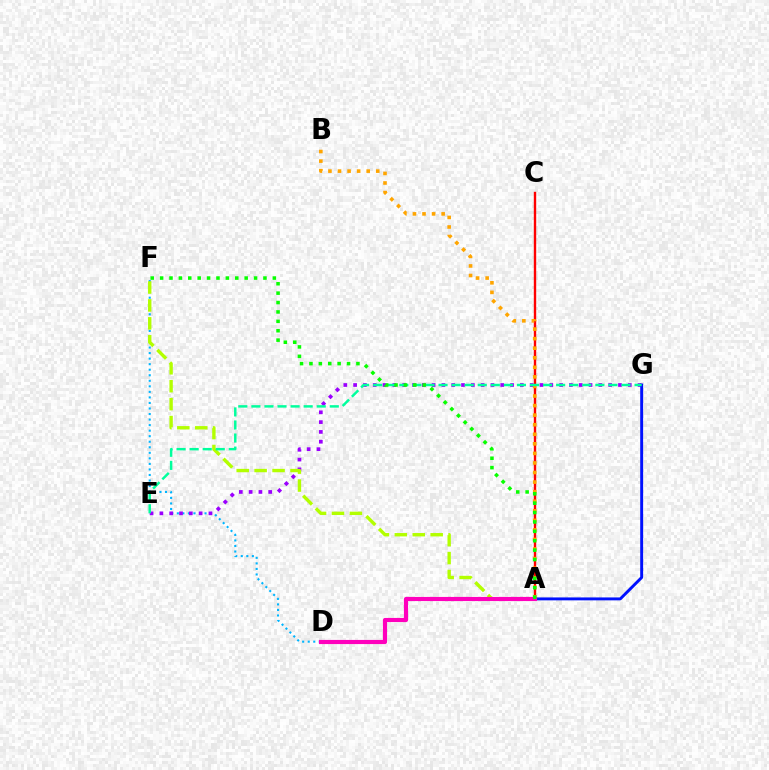{('D', 'F'): [{'color': '#00b5ff', 'line_style': 'dotted', 'thickness': 1.51}], ('E', 'G'): [{'color': '#9b00ff', 'line_style': 'dotted', 'thickness': 2.67}, {'color': '#00ff9d', 'line_style': 'dashed', 'thickness': 1.78}], ('A', 'G'): [{'color': '#0010ff', 'line_style': 'solid', 'thickness': 2.1}], ('A', 'F'): [{'color': '#b3ff00', 'line_style': 'dashed', 'thickness': 2.44}, {'color': '#08ff00', 'line_style': 'dotted', 'thickness': 2.55}], ('A', 'C'): [{'color': '#ff0000', 'line_style': 'solid', 'thickness': 1.72}], ('A', 'B'): [{'color': '#ffa500', 'line_style': 'dotted', 'thickness': 2.6}], ('A', 'D'): [{'color': '#ff00bd', 'line_style': 'solid', 'thickness': 2.99}]}